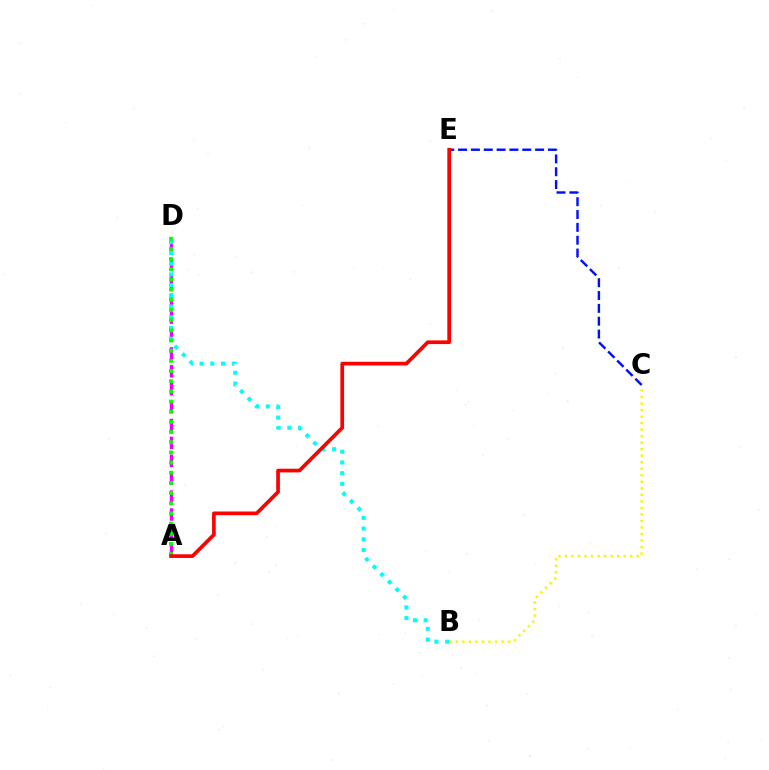{('C', 'E'): [{'color': '#0010ff', 'line_style': 'dashed', 'thickness': 1.74}], ('A', 'D'): [{'color': '#ee00ff', 'line_style': 'dashed', 'thickness': 2.43}, {'color': '#08ff00', 'line_style': 'dotted', 'thickness': 2.76}], ('B', 'D'): [{'color': '#00fff6', 'line_style': 'dotted', 'thickness': 2.91}], ('B', 'C'): [{'color': '#fcf500', 'line_style': 'dotted', 'thickness': 1.77}], ('A', 'E'): [{'color': '#ff0000', 'line_style': 'solid', 'thickness': 2.65}]}